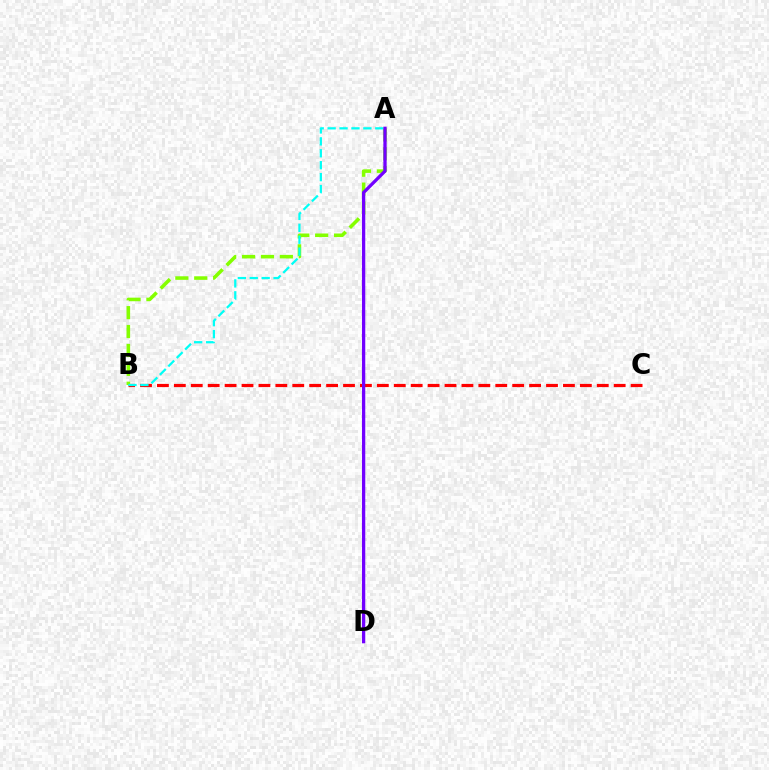{('B', 'C'): [{'color': '#ff0000', 'line_style': 'dashed', 'thickness': 2.3}], ('A', 'B'): [{'color': '#84ff00', 'line_style': 'dashed', 'thickness': 2.57}, {'color': '#00fff6', 'line_style': 'dashed', 'thickness': 1.62}], ('A', 'D'): [{'color': '#7200ff', 'line_style': 'solid', 'thickness': 2.37}]}